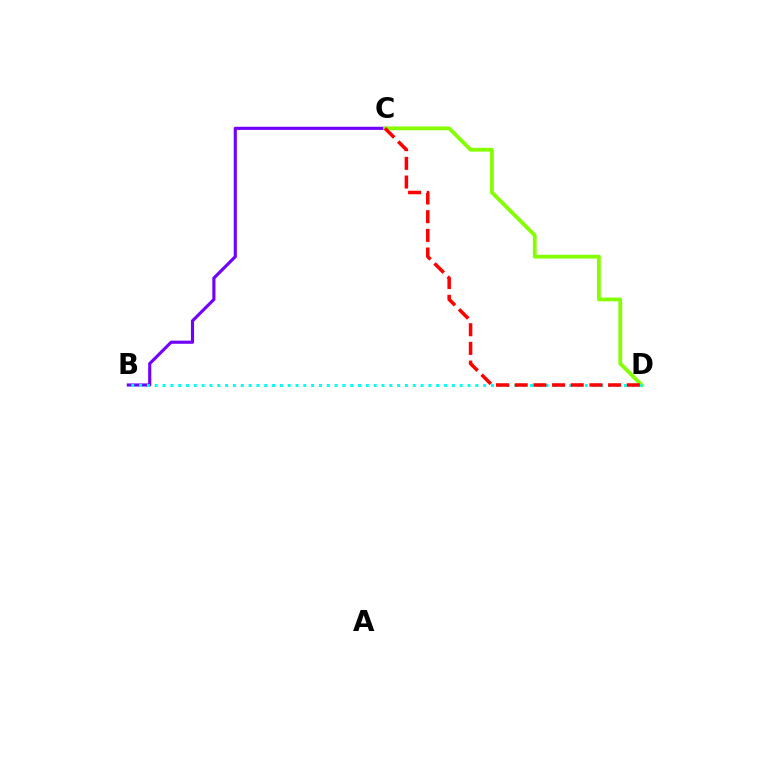{('B', 'C'): [{'color': '#7200ff', 'line_style': 'solid', 'thickness': 2.26}], ('C', 'D'): [{'color': '#84ff00', 'line_style': 'solid', 'thickness': 2.72}, {'color': '#ff0000', 'line_style': 'dashed', 'thickness': 2.54}], ('B', 'D'): [{'color': '#00fff6', 'line_style': 'dotted', 'thickness': 2.12}]}